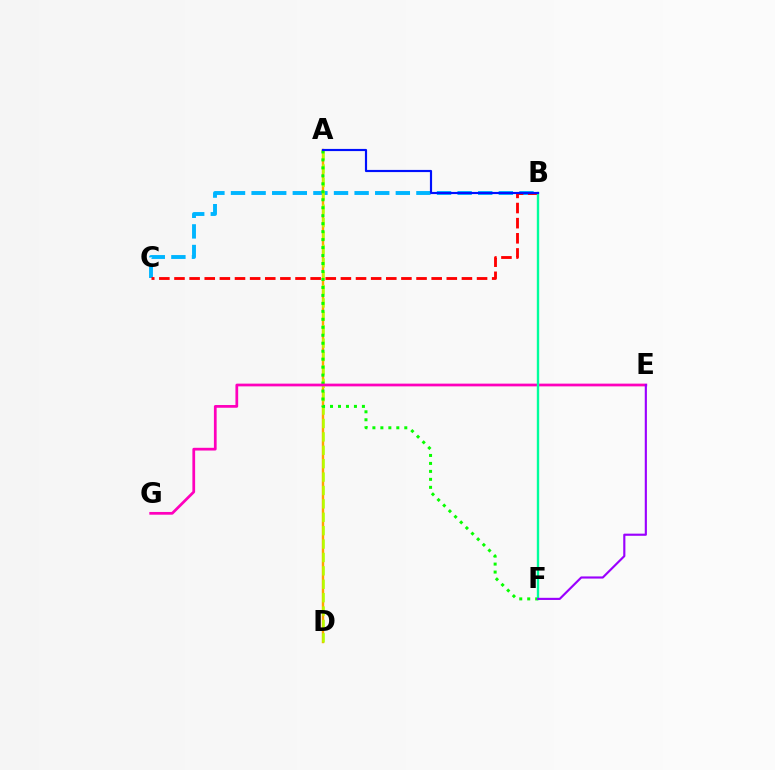{('B', 'C'): [{'color': '#00b5ff', 'line_style': 'dashed', 'thickness': 2.8}, {'color': '#ff0000', 'line_style': 'dashed', 'thickness': 2.06}], ('A', 'D'): [{'color': '#ffa500', 'line_style': 'solid', 'thickness': 1.74}, {'color': '#b3ff00', 'line_style': 'dashed', 'thickness': 1.82}], ('A', 'F'): [{'color': '#08ff00', 'line_style': 'dotted', 'thickness': 2.17}], ('E', 'G'): [{'color': '#ff00bd', 'line_style': 'solid', 'thickness': 1.97}], ('B', 'F'): [{'color': '#00ff9d', 'line_style': 'solid', 'thickness': 1.71}], ('E', 'F'): [{'color': '#9b00ff', 'line_style': 'solid', 'thickness': 1.55}], ('A', 'B'): [{'color': '#0010ff', 'line_style': 'solid', 'thickness': 1.56}]}